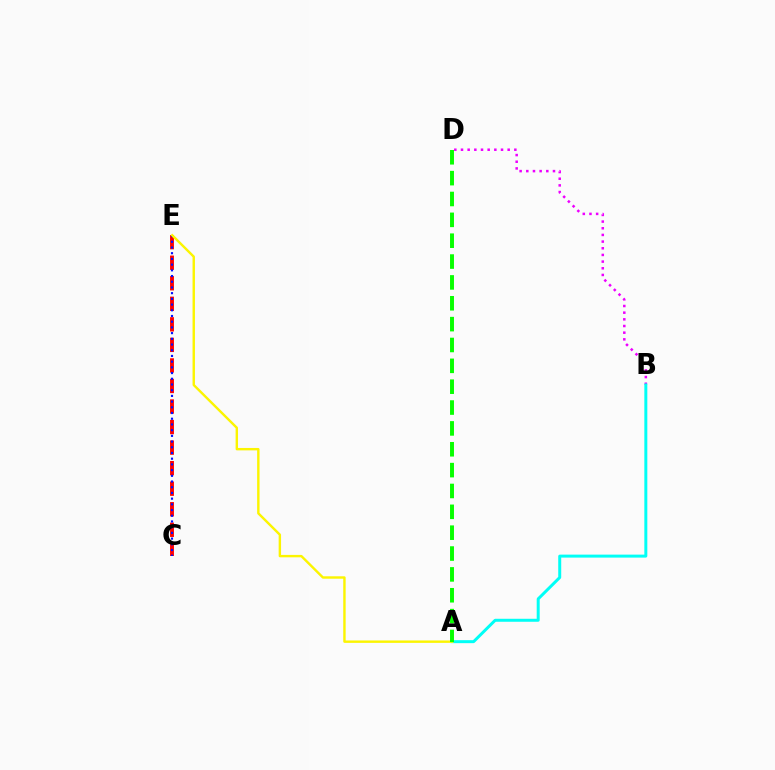{('B', 'D'): [{'color': '#ee00ff', 'line_style': 'dotted', 'thickness': 1.81}], ('C', 'E'): [{'color': '#ff0000', 'line_style': 'dashed', 'thickness': 2.79}, {'color': '#0010ff', 'line_style': 'dotted', 'thickness': 1.55}], ('A', 'B'): [{'color': '#00fff6', 'line_style': 'solid', 'thickness': 2.15}], ('A', 'E'): [{'color': '#fcf500', 'line_style': 'solid', 'thickness': 1.74}], ('A', 'D'): [{'color': '#08ff00', 'line_style': 'dashed', 'thickness': 2.83}]}